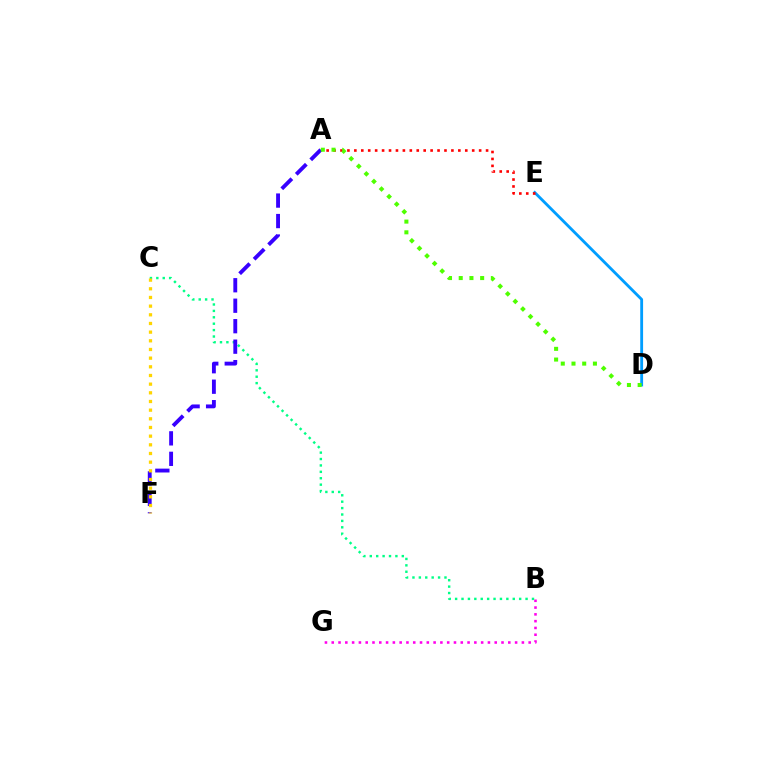{('D', 'E'): [{'color': '#009eff', 'line_style': 'solid', 'thickness': 2.04}], ('A', 'E'): [{'color': '#ff0000', 'line_style': 'dotted', 'thickness': 1.88}], ('B', 'C'): [{'color': '#00ff86', 'line_style': 'dotted', 'thickness': 1.74}], ('A', 'F'): [{'color': '#3700ff', 'line_style': 'dashed', 'thickness': 2.78}], ('A', 'D'): [{'color': '#4fff00', 'line_style': 'dotted', 'thickness': 2.91}], ('B', 'G'): [{'color': '#ff00ed', 'line_style': 'dotted', 'thickness': 1.85}], ('C', 'F'): [{'color': '#ffd500', 'line_style': 'dotted', 'thickness': 2.36}]}